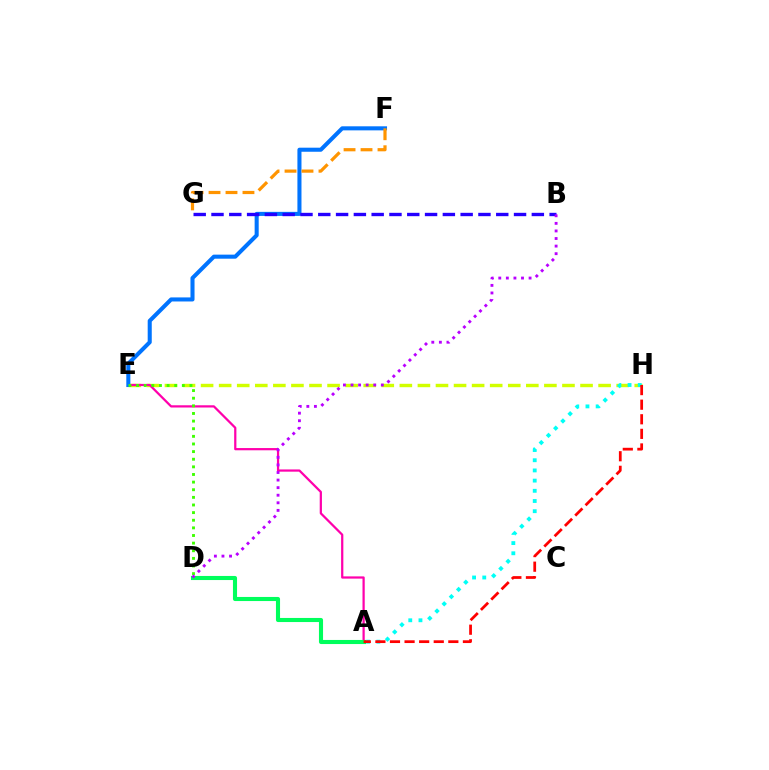{('E', 'H'): [{'color': '#d1ff00', 'line_style': 'dashed', 'thickness': 2.45}], ('A', 'E'): [{'color': '#ff00ac', 'line_style': 'solid', 'thickness': 1.61}], ('E', 'F'): [{'color': '#0074ff', 'line_style': 'solid', 'thickness': 2.92}], ('D', 'E'): [{'color': '#3dff00', 'line_style': 'dotted', 'thickness': 2.07}], ('B', 'G'): [{'color': '#2500ff', 'line_style': 'dashed', 'thickness': 2.42}], ('A', 'D'): [{'color': '#00ff5c', 'line_style': 'solid', 'thickness': 2.95}], ('B', 'D'): [{'color': '#b900ff', 'line_style': 'dotted', 'thickness': 2.06}], ('A', 'H'): [{'color': '#00fff6', 'line_style': 'dotted', 'thickness': 2.77}, {'color': '#ff0000', 'line_style': 'dashed', 'thickness': 1.98}], ('F', 'G'): [{'color': '#ff9400', 'line_style': 'dashed', 'thickness': 2.31}]}